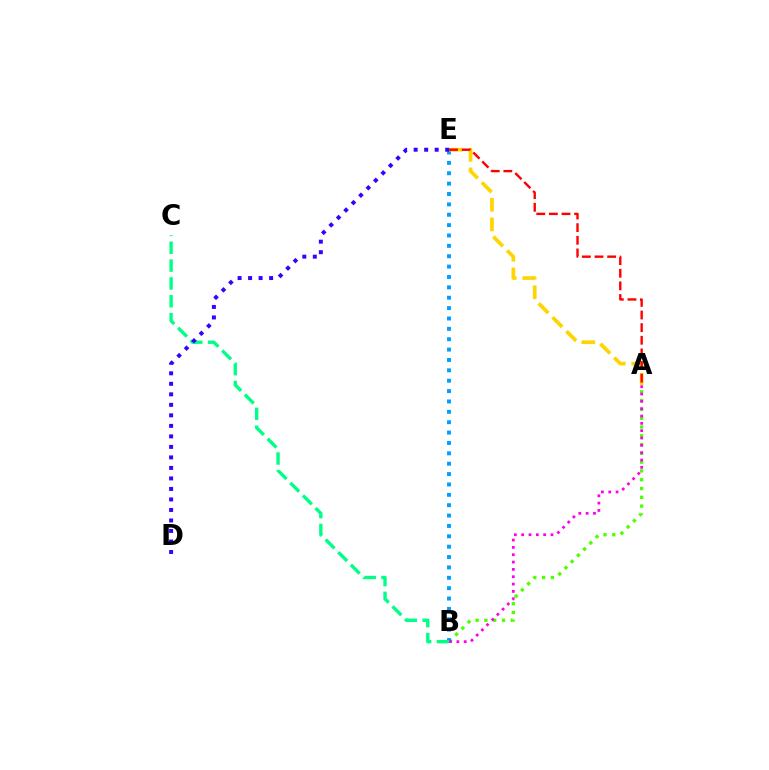{('A', 'B'): [{'color': '#4fff00', 'line_style': 'dotted', 'thickness': 2.39}, {'color': '#ff00ed', 'line_style': 'dotted', 'thickness': 1.99}], ('B', 'E'): [{'color': '#009eff', 'line_style': 'dotted', 'thickness': 2.82}], ('A', 'E'): [{'color': '#ffd500', 'line_style': 'dashed', 'thickness': 2.67}, {'color': '#ff0000', 'line_style': 'dashed', 'thickness': 1.72}], ('B', 'C'): [{'color': '#00ff86', 'line_style': 'dashed', 'thickness': 2.42}], ('D', 'E'): [{'color': '#3700ff', 'line_style': 'dotted', 'thickness': 2.86}]}